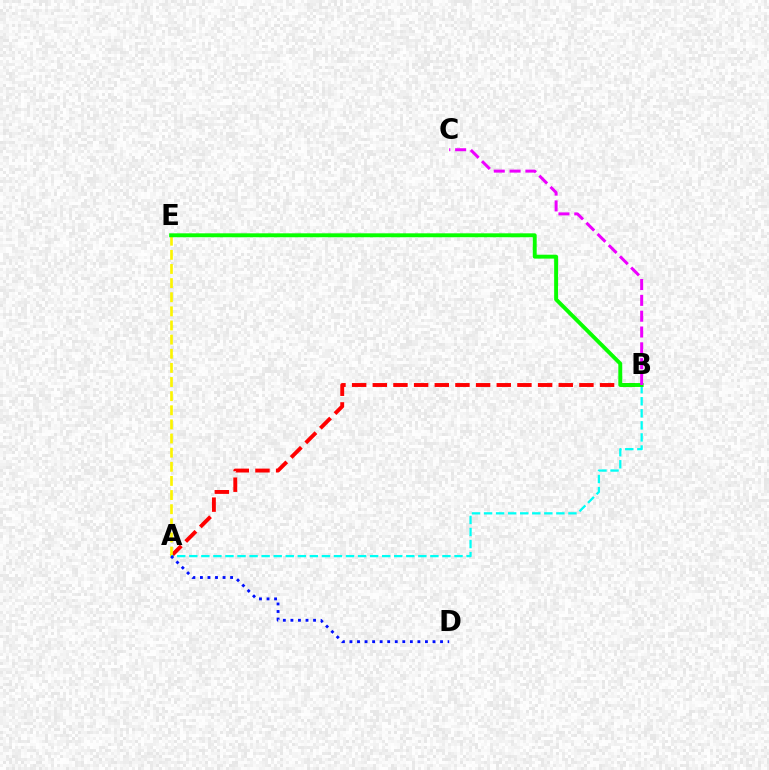{('A', 'B'): [{'color': '#ff0000', 'line_style': 'dashed', 'thickness': 2.81}, {'color': '#00fff6', 'line_style': 'dashed', 'thickness': 1.64}], ('A', 'E'): [{'color': '#fcf500', 'line_style': 'dashed', 'thickness': 1.92}], ('B', 'E'): [{'color': '#08ff00', 'line_style': 'solid', 'thickness': 2.81}], ('B', 'C'): [{'color': '#ee00ff', 'line_style': 'dashed', 'thickness': 2.15}], ('A', 'D'): [{'color': '#0010ff', 'line_style': 'dotted', 'thickness': 2.05}]}